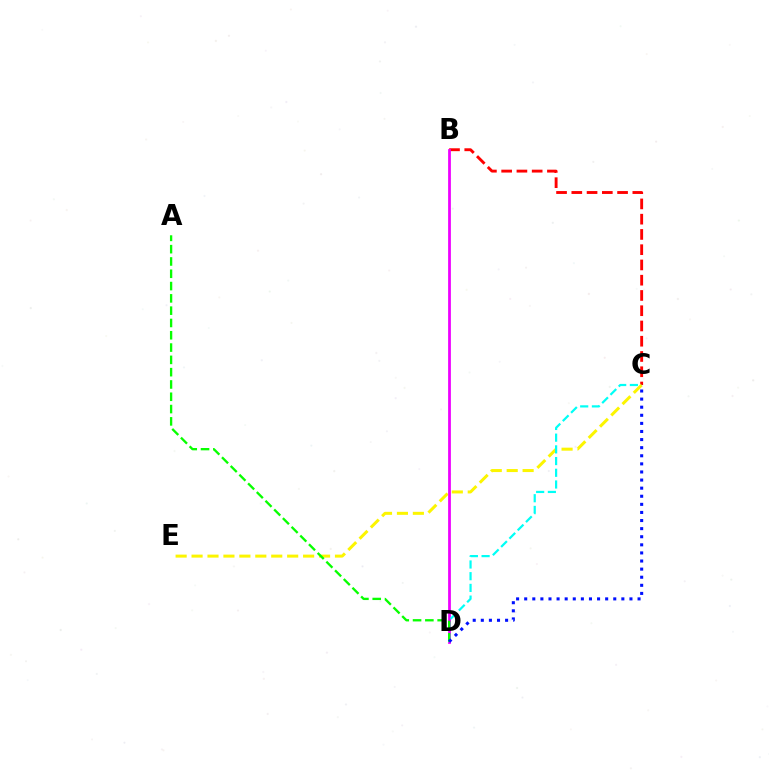{('B', 'C'): [{'color': '#ff0000', 'line_style': 'dashed', 'thickness': 2.07}], ('C', 'E'): [{'color': '#fcf500', 'line_style': 'dashed', 'thickness': 2.16}], ('B', 'D'): [{'color': '#ee00ff', 'line_style': 'solid', 'thickness': 1.99}], ('C', 'D'): [{'color': '#00fff6', 'line_style': 'dashed', 'thickness': 1.59}, {'color': '#0010ff', 'line_style': 'dotted', 'thickness': 2.2}], ('A', 'D'): [{'color': '#08ff00', 'line_style': 'dashed', 'thickness': 1.67}]}